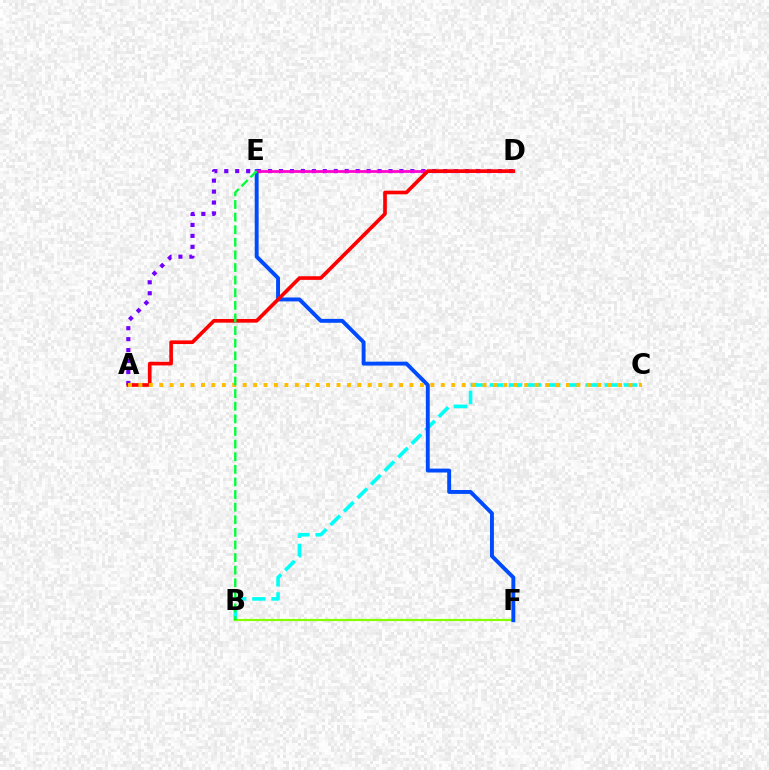{('B', 'C'): [{'color': '#00fff6', 'line_style': 'dashed', 'thickness': 2.6}], ('B', 'F'): [{'color': '#84ff00', 'line_style': 'solid', 'thickness': 1.58}], ('E', 'F'): [{'color': '#004bff', 'line_style': 'solid', 'thickness': 2.81}], ('A', 'D'): [{'color': '#7200ff', 'line_style': 'dotted', 'thickness': 2.97}, {'color': '#ff0000', 'line_style': 'solid', 'thickness': 2.63}], ('D', 'E'): [{'color': '#ff00cf', 'line_style': 'solid', 'thickness': 1.96}], ('A', 'C'): [{'color': '#ffbd00', 'line_style': 'dotted', 'thickness': 2.83}], ('B', 'E'): [{'color': '#00ff39', 'line_style': 'dashed', 'thickness': 1.71}]}